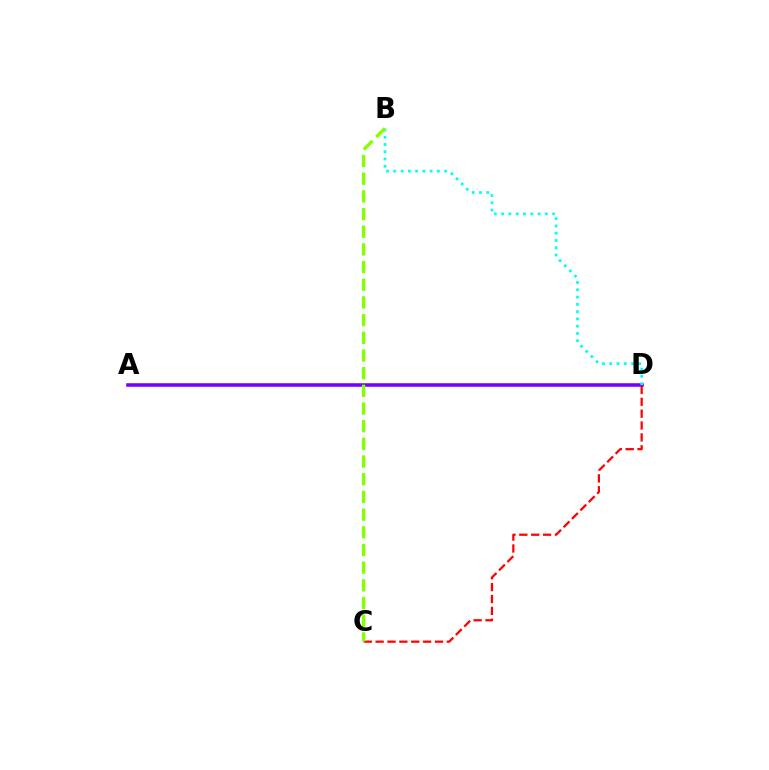{('A', 'D'): [{'color': '#7200ff', 'line_style': 'solid', 'thickness': 2.54}], ('B', 'D'): [{'color': '#00fff6', 'line_style': 'dotted', 'thickness': 1.98}], ('C', 'D'): [{'color': '#ff0000', 'line_style': 'dashed', 'thickness': 1.61}], ('B', 'C'): [{'color': '#84ff00', 'line_style': 'dashed', 'thickness': 2.4}]}